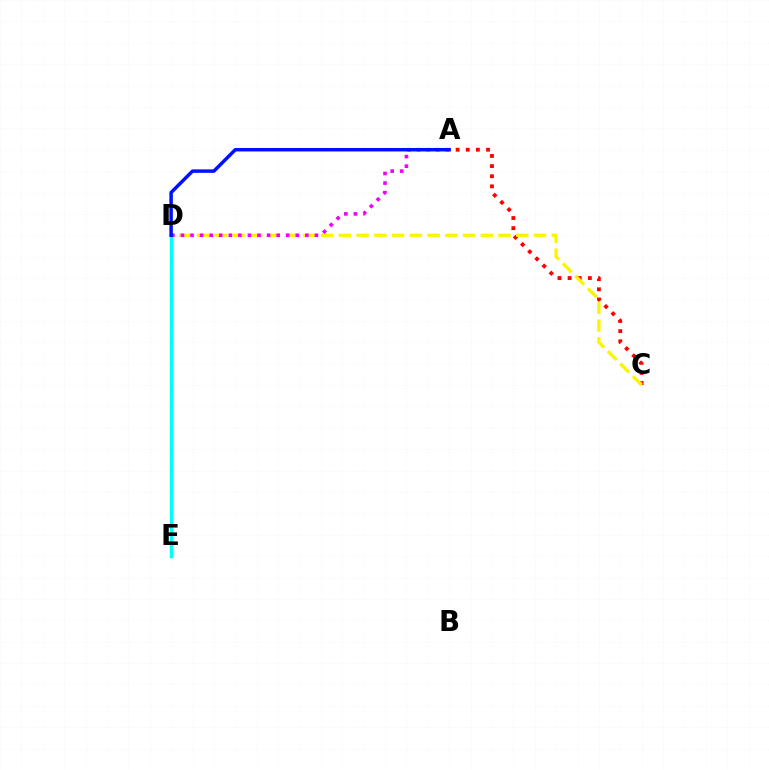{('D', 'E'): [{'color': '#08ff00', 'line_style': 'dotted', 'thickness': 2.17}, {'color': '#00fff6', 'line_style': 'solid', 'thickness': 2.48}], ('A', 'C'): [{'color': '#ff0000', 'line_style': 'dotted', 'thickness': 2.75}], ('C', 'D'): [{'color': '#fcf500', 'line_style': 'dashed', 'thickness': 2.41}], ('A', 'D'): [{'color': '#ee00ff', 'line_style': 'dotted', 'thickness': 2.6}, {'color': '#0010ff', 'line_style': 'solid', 'thickness': 2.5}]}